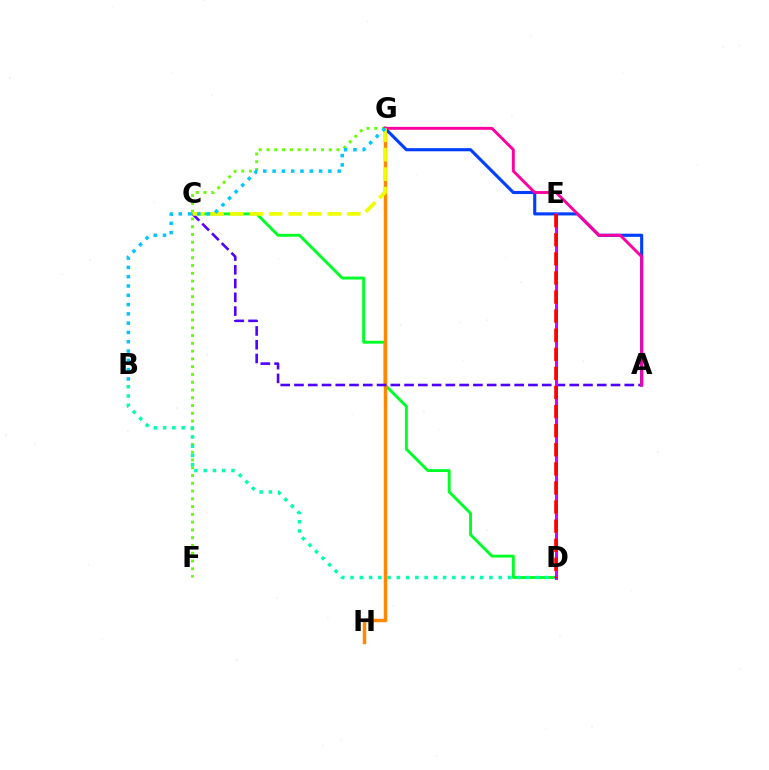{('C', 'D'): [{'color': '#00ff27', 'line_style': 'solid', 'thickness': 2.09}], ('F', 'G'): [{'color': '#66ff00', 'line_style': 'dotted', 'thickness': 2.11}], ('G', 'H'): [{'color': '#ff8800', 'line_style': 'solid', 'thickness': 2.5}], ('A', 'G'): [{'color': '#003fff', 'line_style': 'solid', 'thickness': 2.25}, {'color': '#ff00a0', 'line_style': 'solid', 'thickness': 2.09}], ('B', 'D'): [{'color': '#00ffaf', 'line_style': 'dotted', 'thickness': 2.52}], ('A', 'C'): [{'color': '#4f00ff', 'line_style': 'dashed', 'thickness': 1.87}], ('D', 'E'): [{'color': '#d600ff', 'line_style': 'solid', 'thickness': 2.17}, {'color': '#ff0000', 'line_style': 'dashed', 'thickness': 2.59}], ('C', 'G'): [{'color': '#eeff00', 'line_style': 'dashed', 'thickness': 2.65}], ('B', 'G'): [{'color': '#00c7ff', 'line_style': 'dotted', 'thickness': 2.53}]}